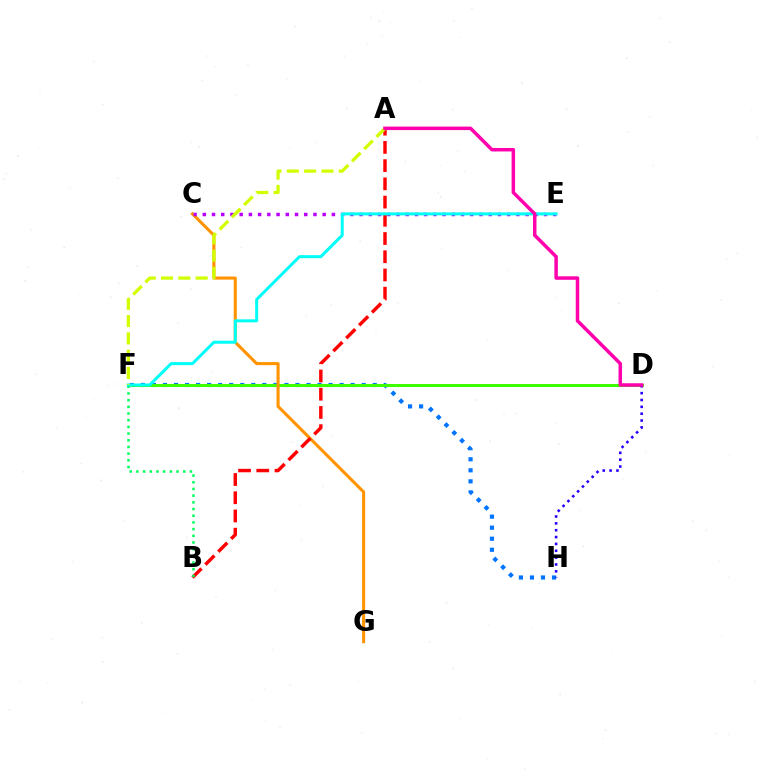{('F', 'H'): [{'color': '#0074ff', 'line_style': 'dotted', 'thickness': 3.0}], ('D', 'F'): [{'color': '#3dff00', 'line_style': 'solid', 'thickness': 2.15}], ('C', 'G'): [{'color': '#ff9400', 'line_style': 'solid', 'thickness': 2.22}], ('A', 'B'): [{'color': '#ff0000', 'line_style': 'dashed', 'thickness': 2.48}], ('C', 'E'): [{'color': '#b900ff', 'line_style': 'dotted', 'thickness': 2.51}], ('B', 'F'): [{'color': '#00ff5c', 'line_style': 'dotted', 'thickness': 1.82}], ('E', 'F'): [{'color': '#00fff6', 'line_style': 'solid', 'thickness': 2.18}], ('A', 'F'): [{'color': '#d1ff00', 'line_style': 'dashed', 'thickness': 2.35}], ('D', 'H'): [{'color': '#2500ff', 'line_style': 'dotted', 'thickness': 1.86}], ('A', 'D'): [{'color': '#ff00ac', 'line_style': 'solid', 'thickness': 2.51}]}